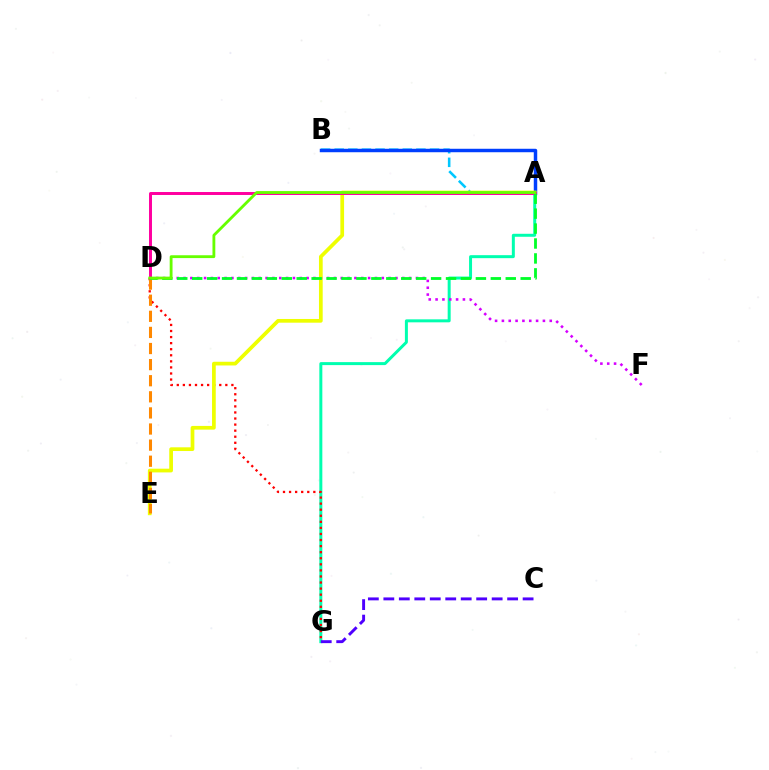{('A', 'G'): [{'color': '#00ffaf', 'line_style': 'solid', 'thickness': 2.15}], ('A', 'B'): [{'color': '#00c7ff', 'line_style': 'dashed', 'thickness': 1.85}, {'color': '#003fff', 'line_style': 'solid', 'thickness': 2.49}], ('D', 'G'): [{'color': '#ff0000', 'line_style': 'dotted', 'thickness': 1.65}], ('D', 'F'): [{'color': '#d600ff', 'line_style': 'dotted', 'thickness': 1.86}], ('A', 'E'): [{'color': '#eeff00', 'line_style': 'solid', 'thickness': 2.68}], ('D', 'E'): [{'color': '#ff8800', 'line_style': 'dashed', 'thickness': 2.19}], ('A', 'D'): [{'color': '#ff00a0', 'line_style': 'solid', 'thickness': 2.14}, {'color': '#00ff27', 'line_style': 'dashed', 'thickness': 2.03}, {'color': '#66ff00', 'line_style': 'solid', 'thickness': 2.04}], ('C', 'G'): [{'color': '#4f00ff', 'line_style': 'dashed', 'thickness': 2.1}]}